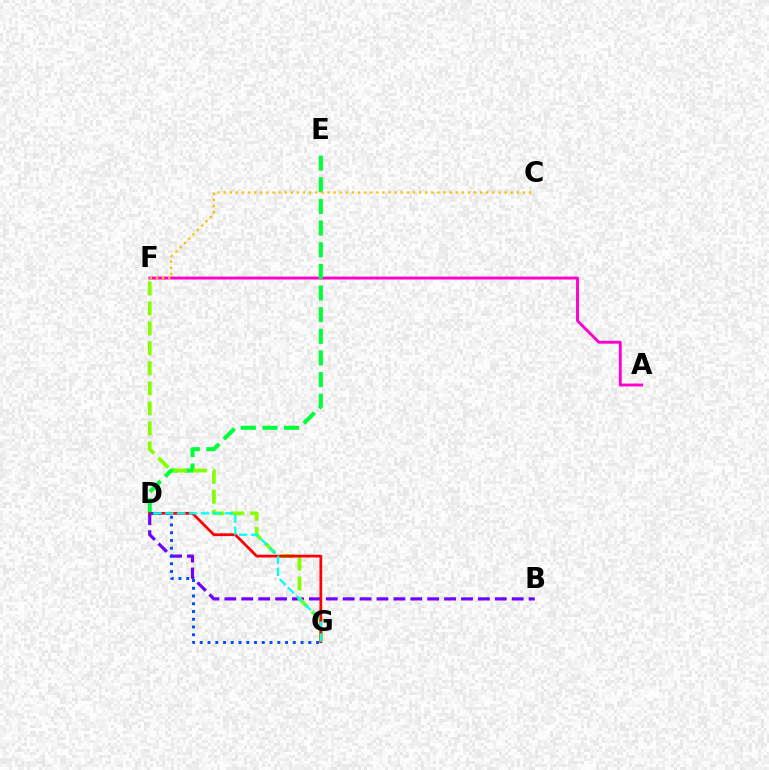{('A', 'F'): [{'color': '#ff00cf', 'line_style': 'solid', 'thickness': 2.09}], ('B', 'D'): [{'color': '#7200ff', 'line_style': 'dashed', 'thickness': 2.3}], ('D', 'E'): [{'color': '#00ff39', 'line_style': 'dashed', 'thickness': 2.94}], ('F', 'G'): [{'color': '#84ff00', 'line_style': 'dashed', 'thickness': 2.72}], ('D', 'G'): [{'color': '#ff0000', 'line_style': 'solid', 'thickness': 1.98}, {'color': '#004bff', 'line_style': 'dotted', 'thickness': 2.11}, {'color': '#00fff6', 'line_style': 'dashed', 'thickness': 1.62}], ('C', 'F'): [{'color': '#ffbd00', 'line_style': 'dotted', 'thickness': 1.66}]}